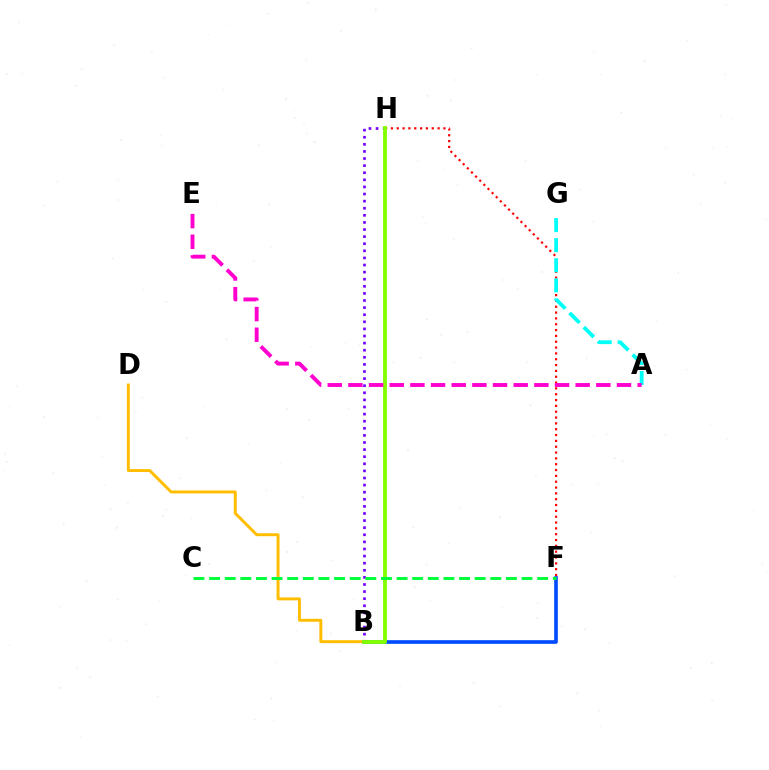{('B', 'H'): [{'color': '#7200ff', 'line_style': 'dotted', 'thickness': 1.93}, {'color': '#84ff00', 'line_style': 'solid', 'thickness': 2.77}], ('F', 'H'): [{'color': '#ff0000', 'line_style': 'dotted', 'thickness': 1.58}], ('B', 'D'): [{'color': '#ffbd00', 'line_style': 'solid', 'thickness': 2.12}], ('A', 'G'): [{'color': '#00fff6', 'line_style': 'dashed', 'thickness': 2.73}], ('B', 'F'): [{'color': '#004bff', 'line_style': 'solid', 'thickness': 2.62}], ('C', 'F'): [{'color': '#00ff39', 'line_style': 'dashed', 'thickness': 2.12}], ('A', 'E'): [{'color': '#ff00cf', 'line_style': 'dashed', 'thickness': 2.81}]}